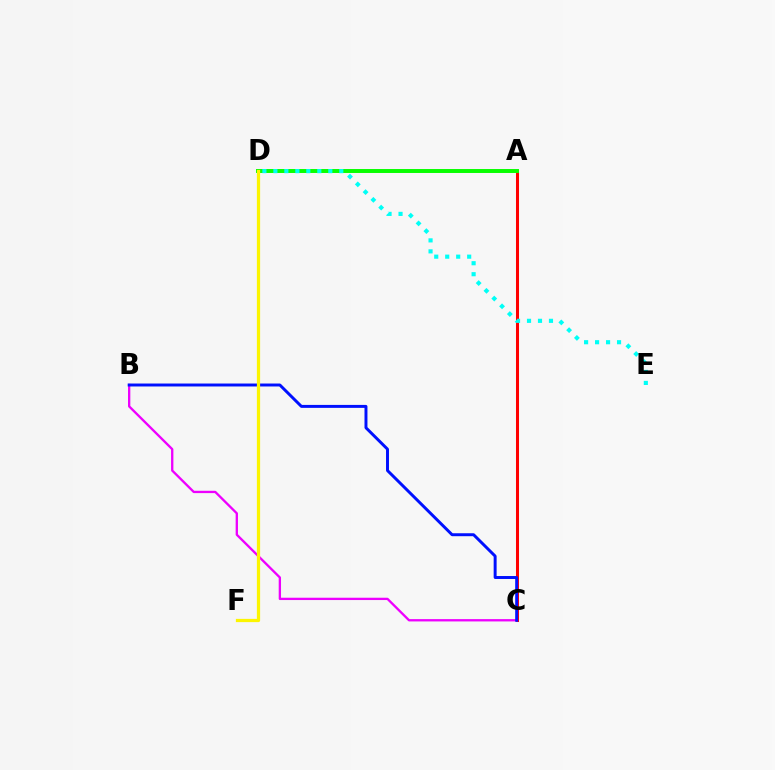{('A', 'C'): [{'color': '#ff0000', 'line_style': 'solid', 'thickness': 2.18}], ('B', 'C'): [{'color': '#ee00ff', 'line_style': 'solid', 'thickness': 1.67}, {'color': '#0010ff', 'line_style': 'solid', 'thickness': 2.13}], ('A', 'D'): [{'color': '#08ff00', 'line_style': 'solid', 'thickness': 2.84}], ('D', 'E'): [{'color': '#00fff6', 'line_style': 'dotted', 'thickness': 2.98}], ('D', 'F'): [{'color': '#fcf500', 'line_style': 'solid', 'thickness': 2.34}]}